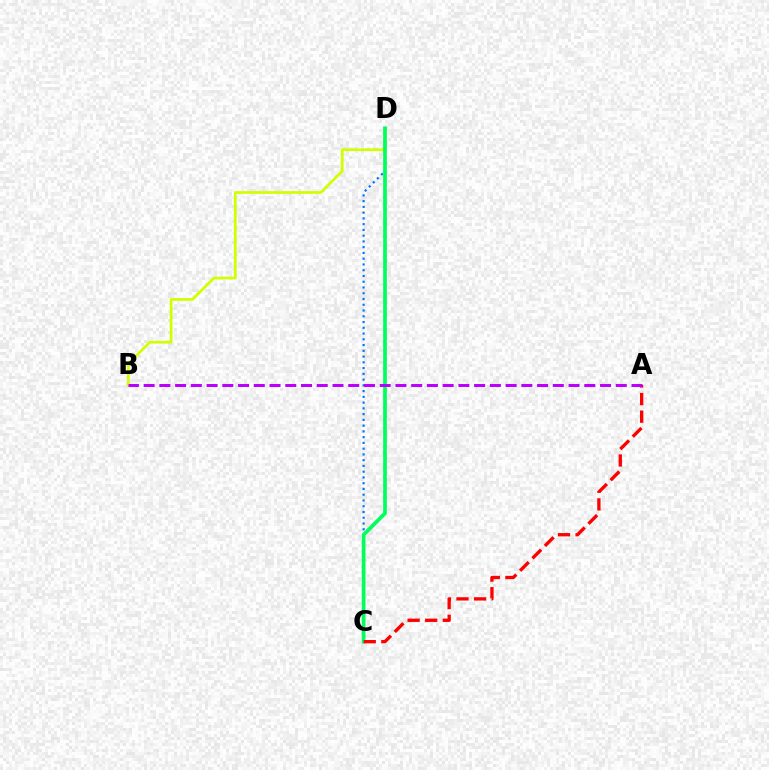{('B', 'D'): [{'color': '#d1ff00', 'line_style': 'solid', 'thickness': 1.97}], ('C', 'D'): [{'color': '#0074ff', 'line_style': 'dotted', 'thickness': 1.56}, {'color': '#00ff5c', 'line_style': 'solid', 'thickness': 2.67}], ('A', 'C'): [{'color': '#ff0000', 'line_style': 'dashed', 'thickness': 2.39}], ('A', 'B'): [{'color': '#b900ff', 'line_style': 'dashed', 'thickness': 2.14}]}